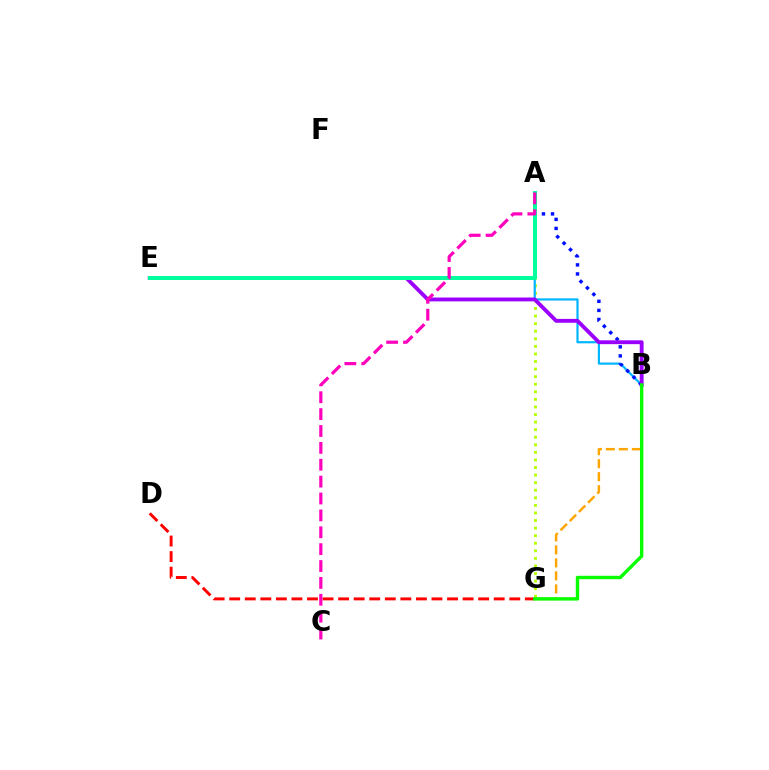{('A', 'G'): [{'color': '#b3ff00', 'line_style': 'dotted', 'thickness': 2.06}], ('A', 'B'): [{'color': '#00b5ff', 'line_style': 'solid', 'thickness': 1.58}, {'color': '#0010ff', 'line_style': 'dotted', 'thickness': 2.46}], ('D', 'G'): [{'color': '#ff0000', 'line_style': 'dashed', 'thickness': 2.11}], ('B', 'G'): [{'color': '#ffa500', 'line_style': 'dashed', 'thickness': 1.77}, {'color': '#08ff00', 'line_style': 'solid', 'thickness': 2.45}], ('B', 'E'): [{'color': '#9b00ff', 'line_style': 'solid', 'thickness': 2.78}], ('A', 'E'): [{'color': '#00ff9d', 'line_style': 'solid', 'thickness': 2.87}], ('A', 'C'): [{'color': '#ff00bd', 'line_style': 'dashed', 'thickness': 2.29}]}